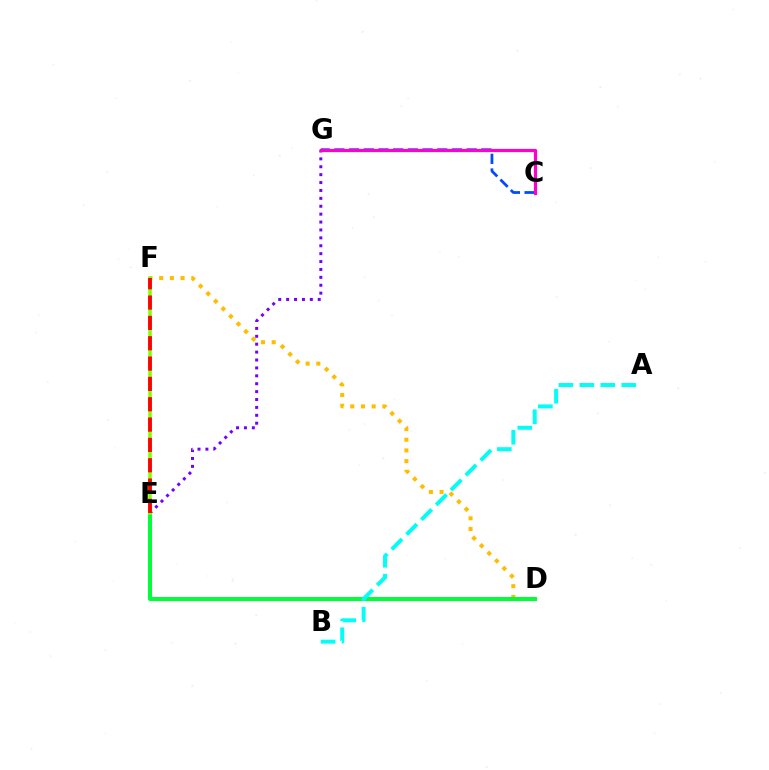{('E', 'G'): [{'color': '#7200ff', 'line_style': 'dotted', 'thickness': 2.15}], ('D', 'F'): [{'color': '#ffbd00', 'line_style': 'dotted', 'thickness': 2.91}], ('C', 'G'): [{'color': '#004bff', 'line_style': 'dashed', 'thickness': 2.0}, {'color': '#ff00cf', 'line_style': 'solid', 'thickness': 2.29}], ('D', 'E'): [{'color': '#00ff39', 'line_style': 'solid', 'thickness': 2.89}], ('A', 'B'): [{'color': '#00fff6', 'line_style': 'dashed', 'thickness': 2.85}], ('E', 'F'): [{'color': '#84ff00', 'line_style': 'solid', 'thickness': 2.55}, {'color': '#ff0000', 'line_style': 'dashed', 'thickness': 2.76}]}